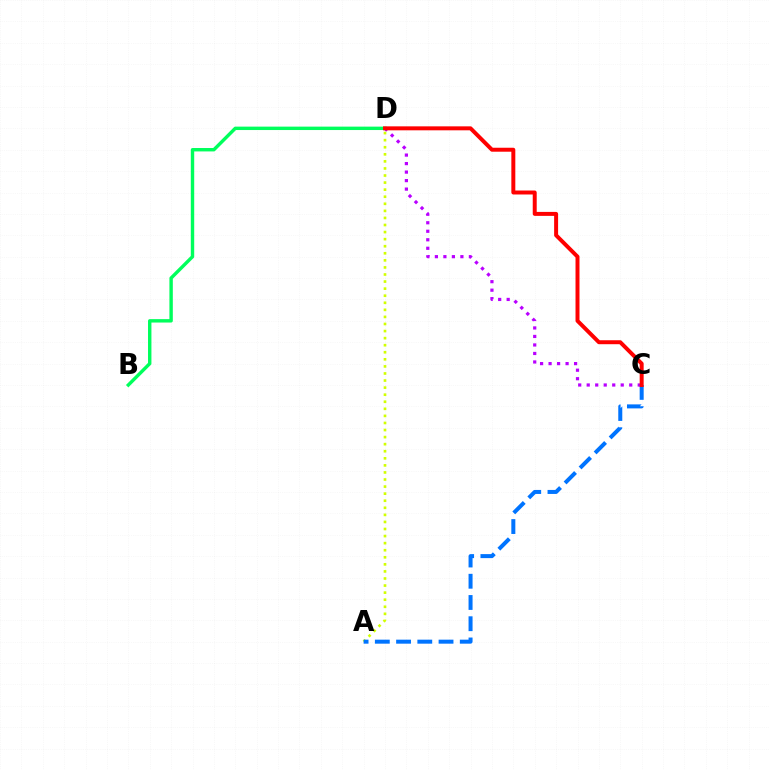{('A', 'D'): [{'color': '#d1ff00', 'line_style': 'dotted', 'thickness': 1.92}], ('A', 'C'): [{'color': '#0074ff', 'line_style': 'dashed', 'thickness': 2.88}], ('B', 'D'): [{'color': '#00ff5c', 'line_style': 'solid', 'thickness': 2.45}], ('C', 'D'): [{'color': '#b900ff', 'line_style': 'dotted', 'thickness': 2.31}, {'color': '#ff0000', 'line_style': 'solid', 'thickness': 2.86}]}